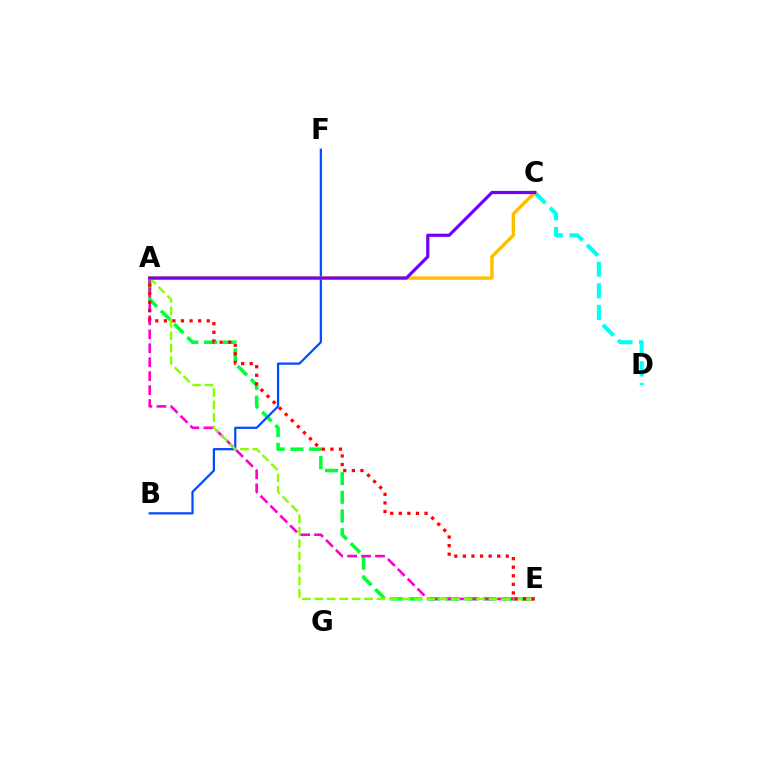{('A', 'E'): [{'color': '#00ff39', 'line_style': 'dashed', 'thickness': 2.54}, {'color': '#ff00cf', 'line_style': 'dashed', 'thickness': 1.9}, {'color': '#84ff00', 'line_style': 'dashed', 'thickness': 1.69}, {'color': '#ff0000', 'line_style': 'dotted', 'thickness': 2.33}], ('B', 'F'): [{'color': '#004bff', 'line_style': 'solid', 'thickness': 1.61}], ('C', 'D'): [{'color': '#00fff6', 'line_style': 'dashed', 'thickness': 2.94}], ('A', 'C'): [{'color': '#ffbd00', 'line_style': 'solid', 'thickness': 2.43}, {'color': '#7200ff', 'line_style': 'solid', 'thickness': 2.29}]}